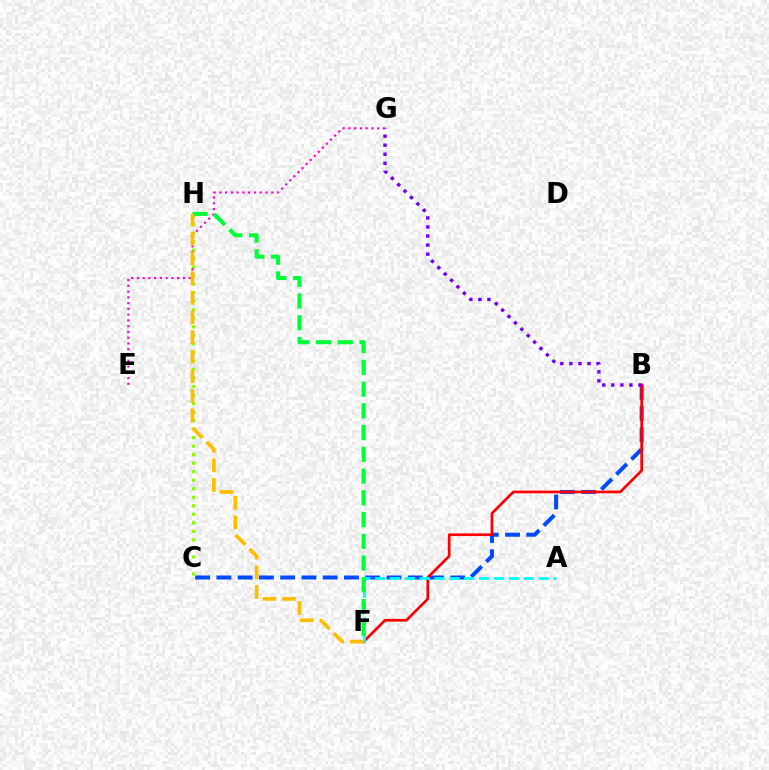{('C', 'H'): [{'color': '#84ff00', 'line_style': 'dotted', 'thickness': 2.31}], ('B', 'C'): [{'color': '#004bff', 'line_style': 'dashed', 'thickness': 2.89}], ('B', 'F'): [{'color': '#ff0000', 'line_style': 'solid', 'thickness': 1.94}], ('E', 'G'): [{'color': '#ff00cf', 'line_style': 'dotted', 'thickness': 1.57}], ('A', 'F'): [{'color': '#00fff6', 'line_style': 'dashed', 'thickness': 2.02}], ('F', 'H'): [{'color': '#00ff39', 'line_style': 'dashed', 'thickness': 2.95}, {'color': '#ffbd00', 'line_style': 'dashed', 'thickness': 2.66}], ('B', 'G'): [{'color': '#7200ff', 'line_style': 'dotted', 'thickness': 2.46}]}